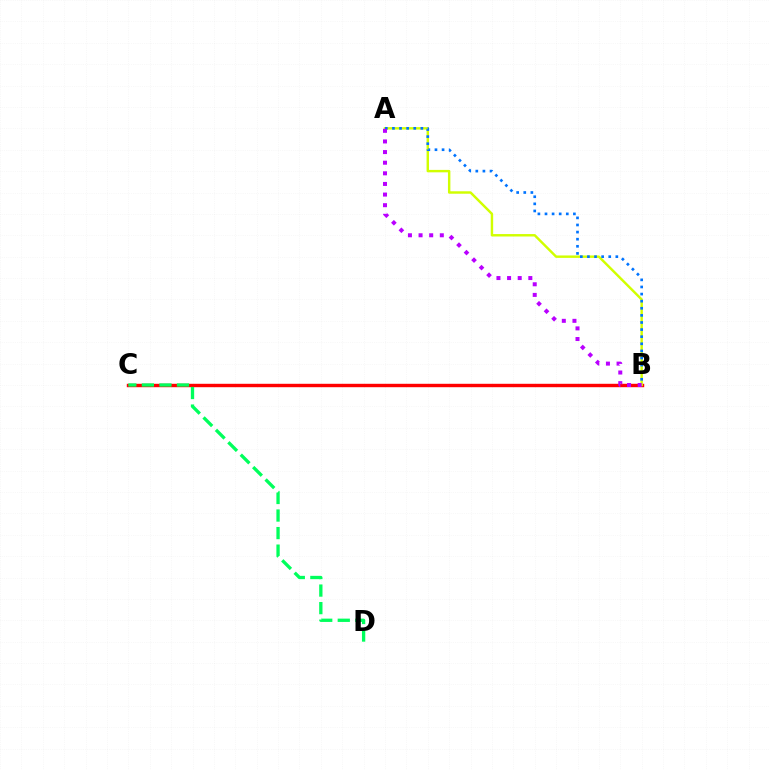{('B', 'C'): [{'color': '#ff0000', 'line_style': 'solid', 'thickness': 2.46}], ('C', 'D'): [{'color': '#00ff5c', 'line_style': 'dashed', 'thickness': 2.38}], ('A', 'B'): [{'color': '#d1ff00', 'line_style': 'solid', 'thickness': 1.75}, {'color': '#0074ff', 'line_style': 'dotted', 'thickness': 1.93}, {'color': '#b900ff', 'line_style': 'dotted', 'thickness': 2.89}]}